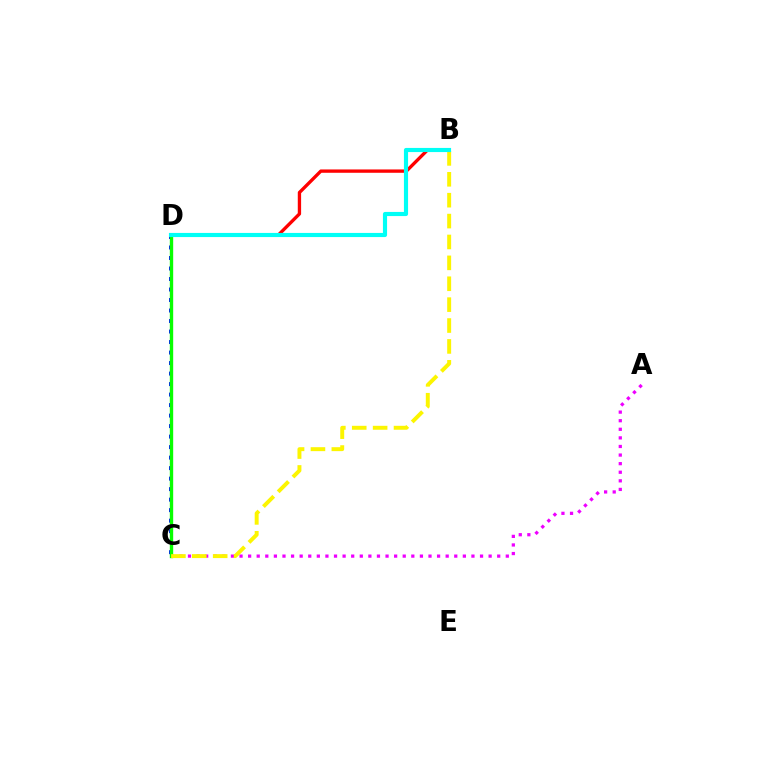{('C', 'D'): [{'color': '#0010ff', 'line_style': 'dotted', 'thickness': 2.85}, {'color': '#08ff00', 'line_style': 'solid', 'thickness': 2.42}], ('A', 'C'): [{'color': '#ee00ff', 'line_style': 'dotted', 'thickness': 2.33}], ('B', 'D'): [{'color': '#ff0000', 'line_style': 'solid', 'thickness': 2.4}, {'color': '#00fff6', 'line_style': 'solid', 'thickness': 2.98}], ('B', 'C'): [{'color': '#fcf500', 'line_style': 'dashed', 'thickness': 2.84}]}